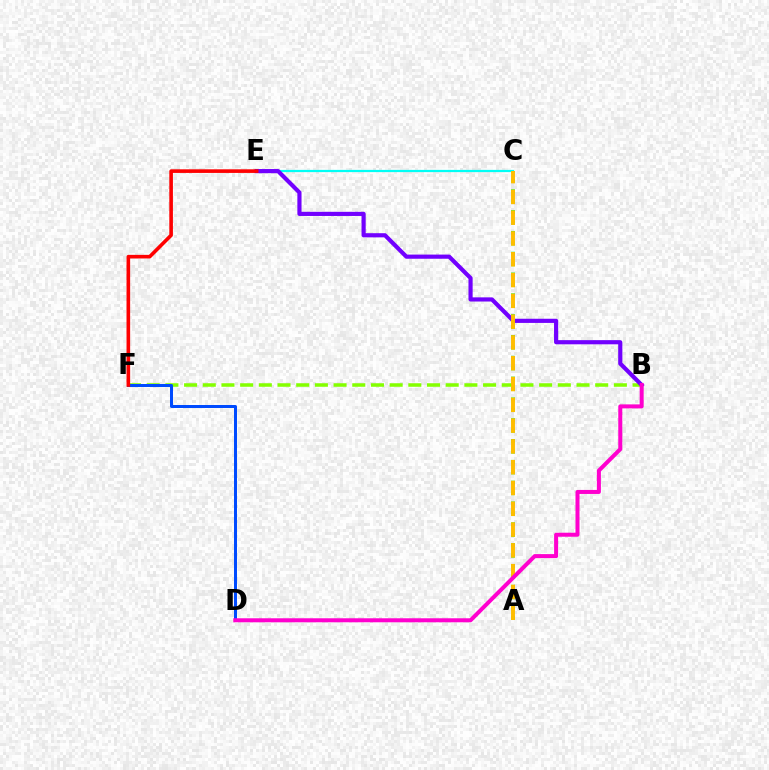{('B', 'F'): [{'color': '#84ff00', 'line_style': 'dashed', 'thickness': 2.54}], ('A', 'C'): [{'color': '#00ff39', 'line_style': 'dotted', 'thickness': 2.83}, {'color': '#ffbd00', 'line_style': 'dashed', 'thickness': 2.82}], ('C', 'E'): [{'color': '#00fff6', 'line_style': 'solid', 'thickness': 1.6}], ('B', 'E'): [{'color': '#7200ff', 'line_style': 'solid', 'thickness': 2.99}], ('D', 'F'): [{'color': '#004bff', 'line_style': 'solid', 'thickness': 2.16}], ('E', 'F'): [{'color': '#ff0000', 'line_style': 'solid', 'thickness': 2.6}], ('B', 'D'): [{'color': '#ff00cf', 'line_style': 'solid', 'thickness': 2.89}]}